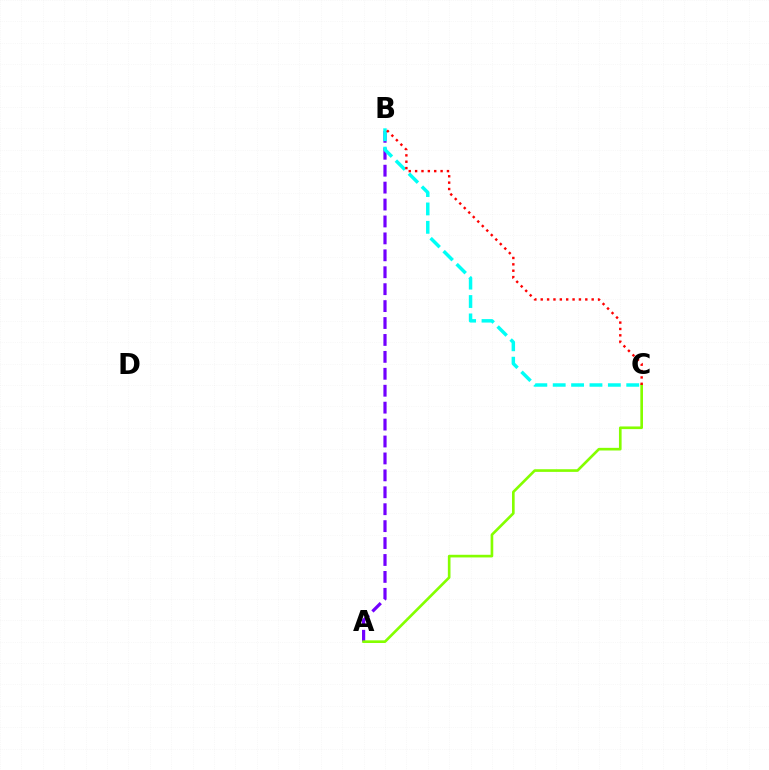{('A', 'B'): [{'color': '#7200ff', 'line_style': 'dashed', 'thickness': 2.3}], ('B', 'C'): [{'color': '#00fff6', 'line_style': 'dashed', 'thickness': 2.5}, {'color': '#ff0000', 'line_style': 'dotted', 'thickness': 1.73}], ('A', 'C'): [{'color': '#84ff00', 'line_style': 'solid', 'thickness': 1.91}]}